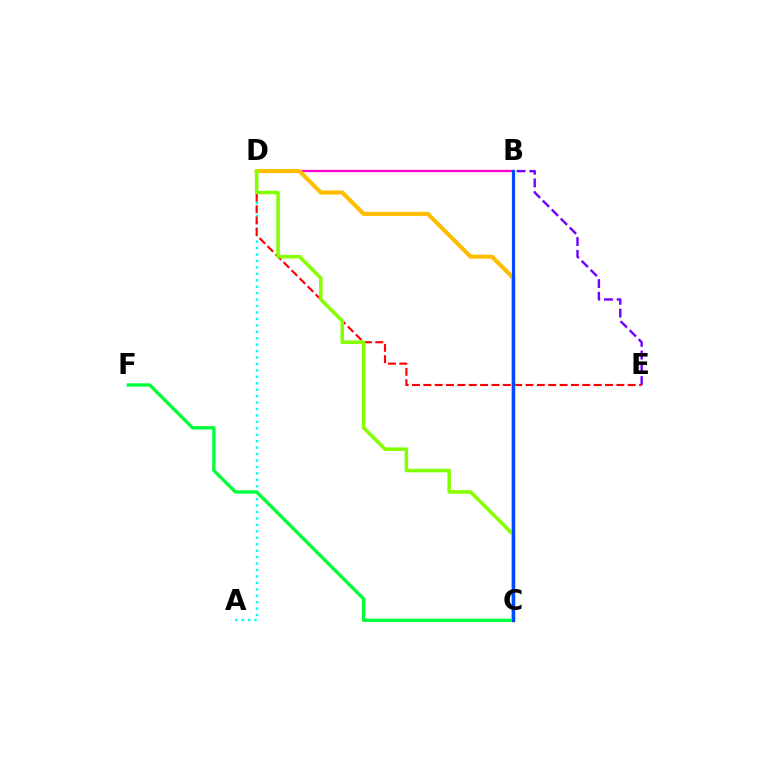{('B', 'E'): [{'color': '#7200ff', 'line_style': 'dashed', 'thickness': 1.73}], ('B', 'D'): [{'color': '#ff00cf', 'line_style': 'solid', 'thickness': 1.64}], ('A', 'D'): [{'color': '#00fff6', 'line_style': 'dotted', 'thickness': 1.75}], ('D', 'E'): [{'color': '#ff0000', 'line_style': 'dashed', 'thickness': 1.54}], ('C', 'D'): [{'color': '#ffbd00', 'line_style': 'solid', 'thickness': 2.96}, {'color': '#84ff00', 'line_style': 'solid', 'thickness': 2.54}], ('C', 'F'): [{'color': '#00ff39', 'line_style': 'solid', 'thickness': 2.4}], ('B', 'C'): [{'color': '#004bff', 'line_style': 'solid', 'thickness': 2.3}]}